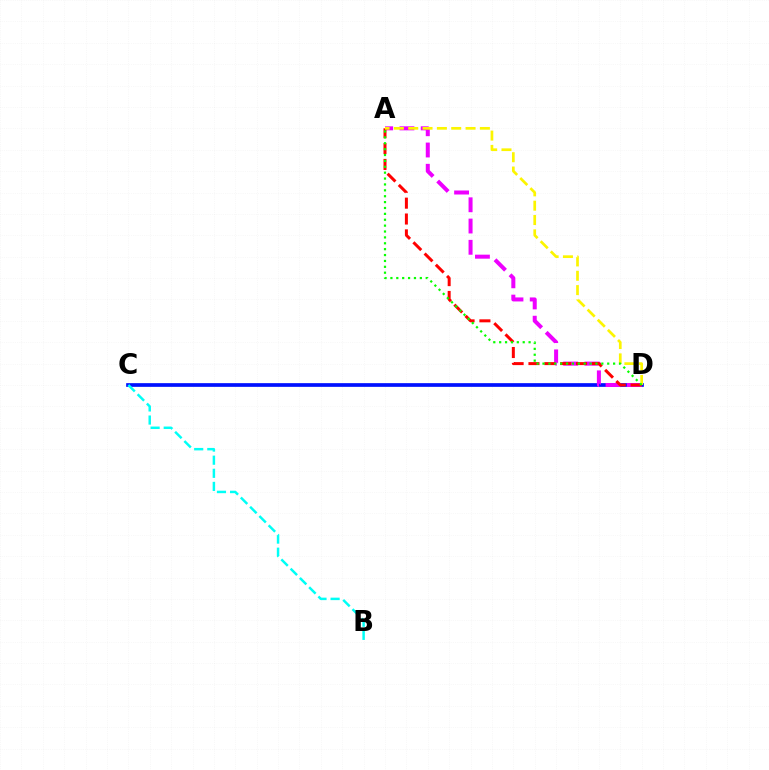{('C', 'D'): [{'color': '#0010ff', 'line_style': 'solid', 'thickness': 2.66}], ('A', 'D'): [{'color': '#ee00ff', 'line_style': 'dashed', 'thickness': 2.89}, {'color': '#ff0000', 'line_style': 'dashed', 'thickness': 2.15}, {'color': '#fcf500', 'line_style': 'dashed', 'thickness': 1.95}, {'color': '#08ff00', 'line_style': 'dotted', 'thickness': 1.6}], ('B', 'C'): [{'color': '#00fff6', 'line_style': 'dashed', 'thickness': 1.78}]}